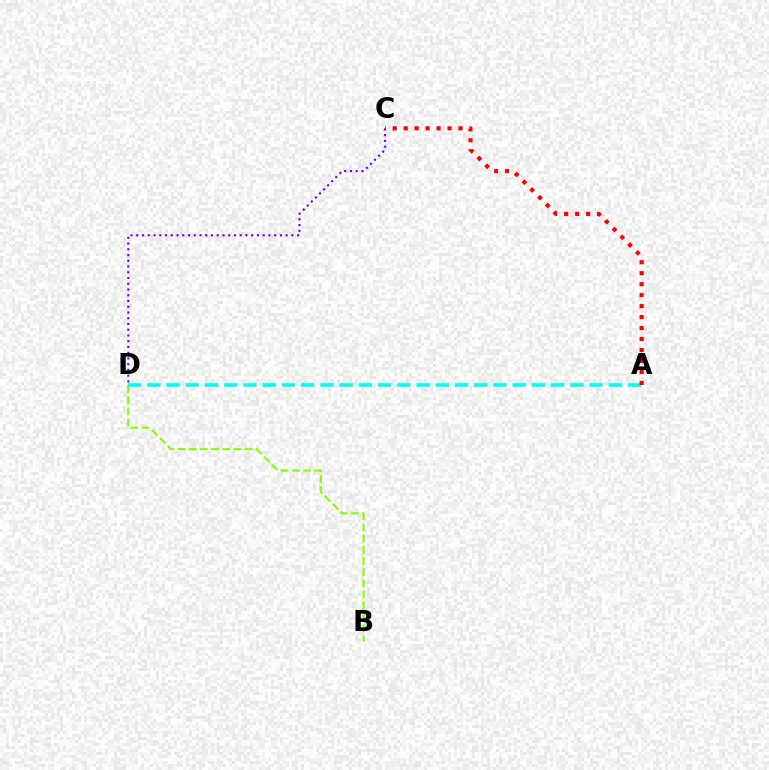{('B', 'D'): [{'color': '#84ff00', 'line_style': 'dashed', 'thickness': 1.52}], ('A', 'D'): [{'color': '#00fff6', 'line_style': 'dashed', 'thickness': 2.61}], ('C', 'D'): [{'color': '#7200ff', 'line_style': 'dotted', 'thickness': 1.56}], ('A', 'C'): [{'color': '#ff0000', 'line_style': 'dotted', 'thickness': 2.98}]}